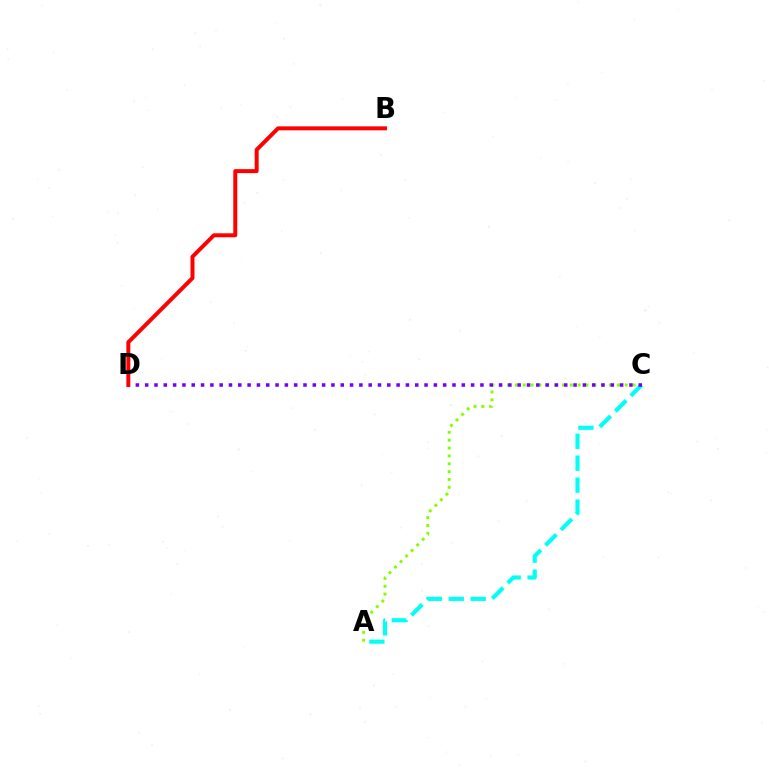{('A', 'C'): [{'color': '#84ff00', 'line_style': 'dotted', 'thickness': 2.13}, {'color': '#00fff6', 'line_style': 'dashed', 'thickness': 2.98}], ('C', 'D'): [{'color': '#7200ff', 'line_style': 'dotted', 'thickness': 2.53}], ('B', 'D'): [{'color': '#ff0000', 'line_style': 'solid', 'thickness': 2.85}]}